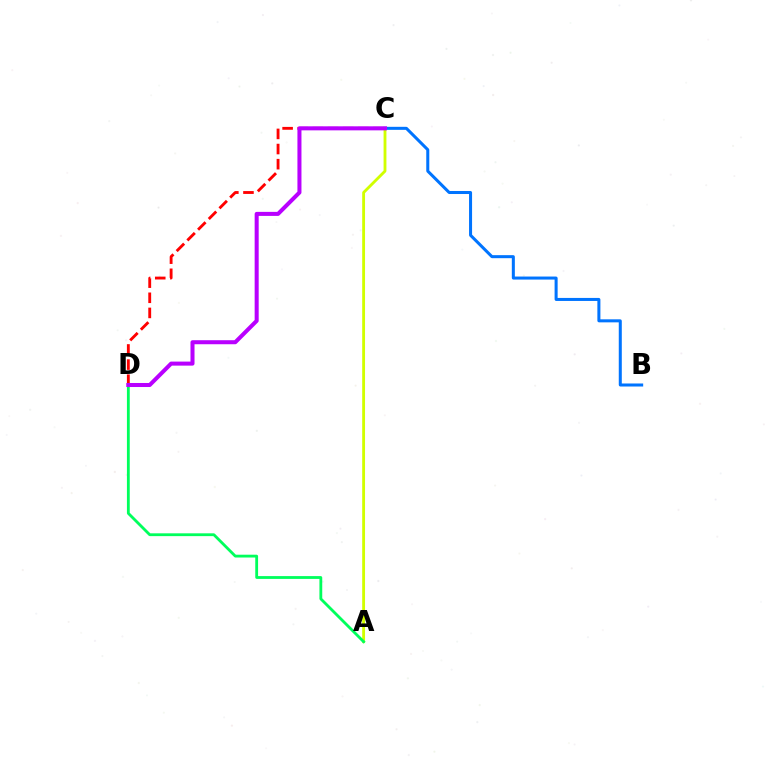{('A', 'C'): [{'color': '#d1ff00', 'line_style': 'solid', 'thickness': 2.04}], ('B', 'C'): [{'color': '#0074ff', 'line_style': 'solid', 'thickness': 2.18}], ('A', 'D'): [{'color': '#00ff5c', 'line_style': 'solid', 'thickness': 2.03}], ('C', 'D'): [{'color': '#ff0000', 'line_style': 'dashed', 'thickness': 2.06}, {'color': '#b900ff', 'line_style': 'solid', 'thickness': 2.9}]}